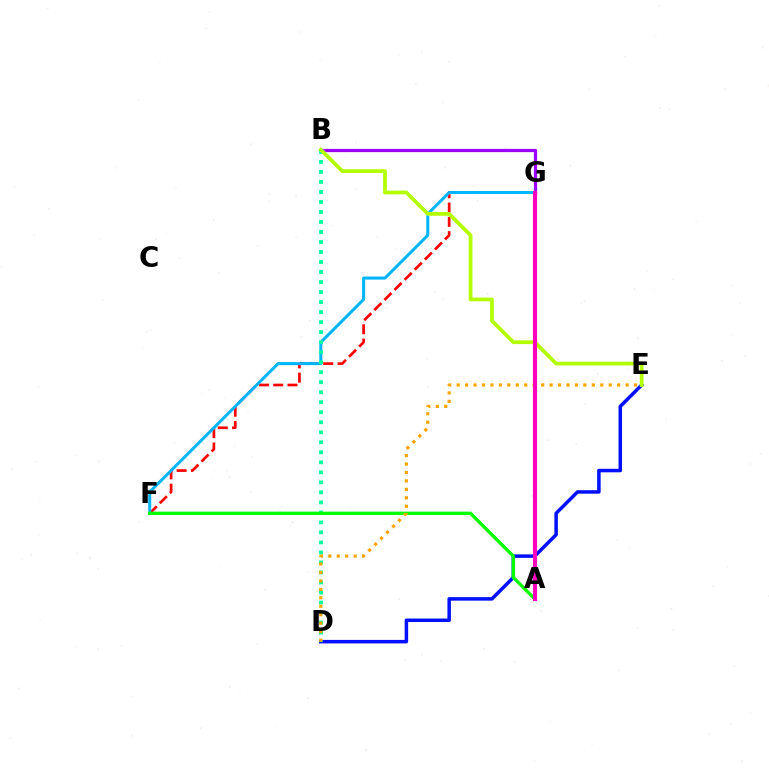{('D', 'E'): [{'color': '#0010ff', 'line_style': 'solid', 'thickness': 2.53}, {'color': '#ffa500', 'line_style': 'dotted', 'thickness': 2.3}], ('F', 'G'): [{'color': '#ff0000', 'line_style': 'dashed', 'thickness': 1.94}, {'color': '#00b5ff', 'line_style': 'solid', 'thickness': 2.18}], ('B', 'G'): [{'color': '#9b00ff', 'line_style': 'solid', 'thickness': 2.35}], ('B', 'D'): [{'color': '#00ff9d', 'line_style': 'dotted', 'thickness': 2.72}], ('A', 'F'): [{'color': '#08ff00', 'line_style': 'solid', 'thickness': 2.4}], ('B', 'E'): [{'color': '#b3ff00', 'line_style': 'solid', 'thickness': 2.7}], ('A', 'G'): [{'color': '#ff00bd', 'line_style': 'solid', 'thickness': 2.99}]}